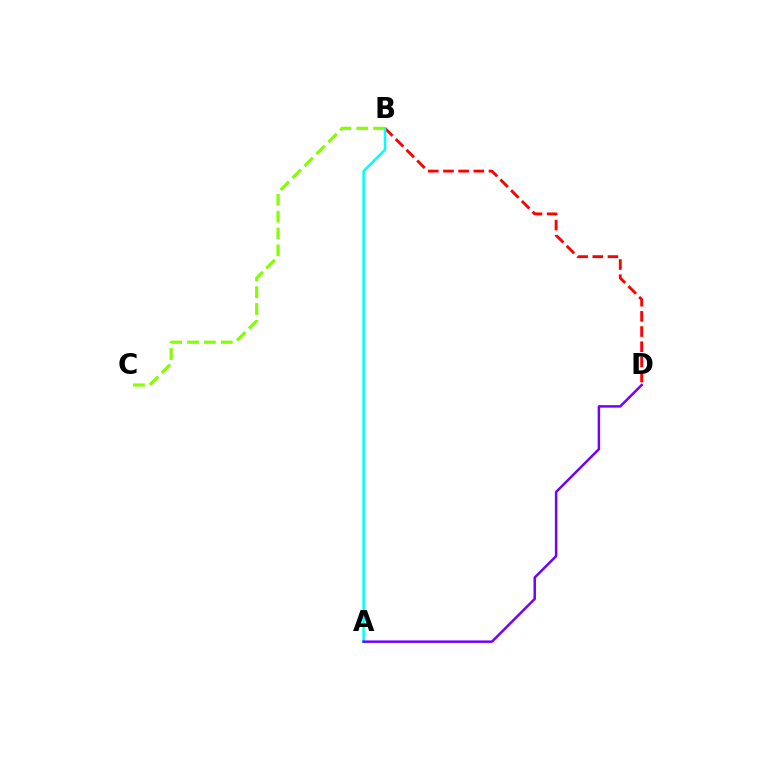{('B', 'D'): [{'color': '#ff0000', 'line_style': 'dashed', 'thickness': 2.06}], ('B', 'C'): [{'color': '#84ff00', 'line_style': 'dashed', 'thickness': 2.29}], ('A', 'B'): [{'color': '#00fff6', 'line_style': 'solid', 'thickness': 1.81}], ('A', 'D'): [{'color': '#7200ff', 'line_style': 'solid', 'thickness': 1.79}]}